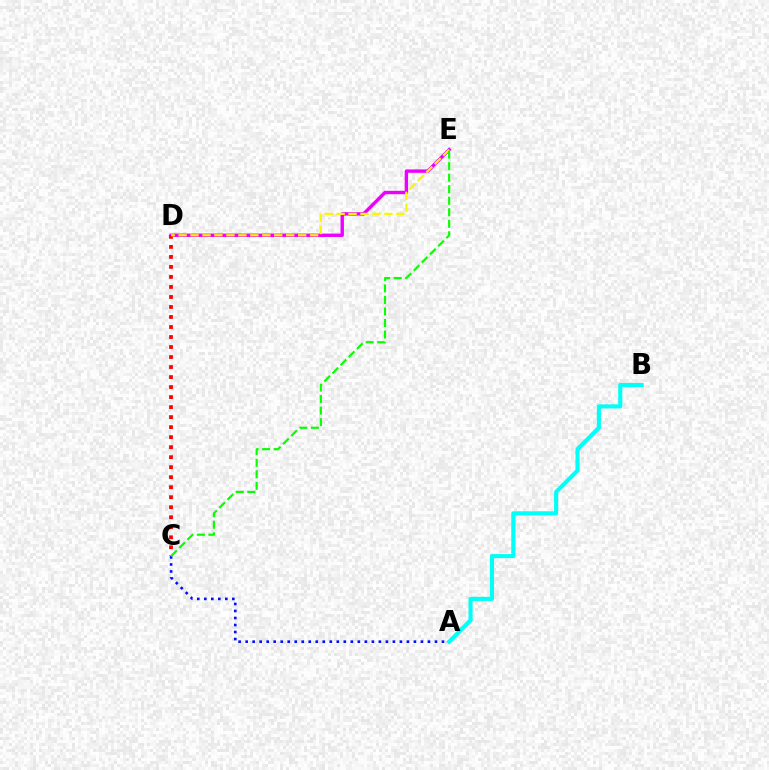{('A', 'C'): [{'color': '#0010ff', 'line_style': 'dotted', 'thickness': 1.91}], ('D', 'E'): [{'color': '#ee00ff', 'line_style': 'solid', 'thickness': 2.45}, {'color': '#fcf500', 'line_style': 'dashed', 'thickness': 1.62}], ('C', 'D'): [{'color': '#ff0000', 'line_style': 'dotted', 'thickness': 2.72}], ('A', 'B'): [{'color': '#00fff6', 'line_style': 'solid', 'thickness': 2.95}], ('C', 'E'): [{'color': '#08ff00', 'line_style': 'dashed', 'thickness': 1.57}]}